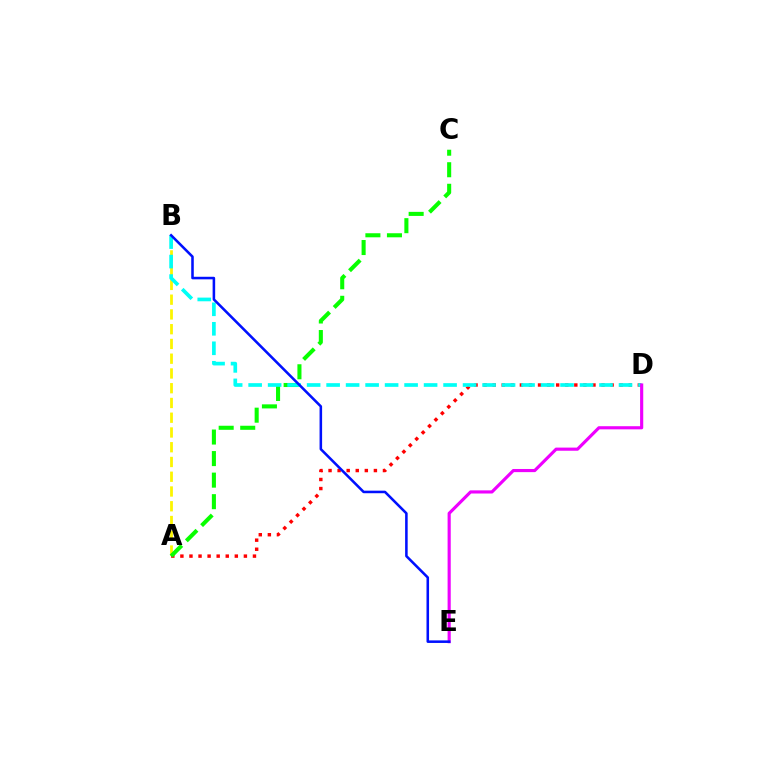{('A', 'D'): [{'color': '#ff0000', 'line_style': 'dotted', 'thickness': 2.46}], ('A', 'B'): [{'color': '#fcf500', 'line_style': 'dashed', 'thickness': 2.0}], ('A', 'C'): [{'color': '#08ff00', 'line_style': 'dashed', 'thickness': 2.93}], ('B', 'D'): [{'color': '#00fff6', 'line_style': 'dashed', 'thickness': 2.65}], ('D', 'E'): [{'color': '#ee00ff', 'line_style': 'solid', 'thickness': 2.26}], ('B', 'E'): [{'color': '#0010ff', 'line_style': 'solid', 'thickness': 1.84}]}